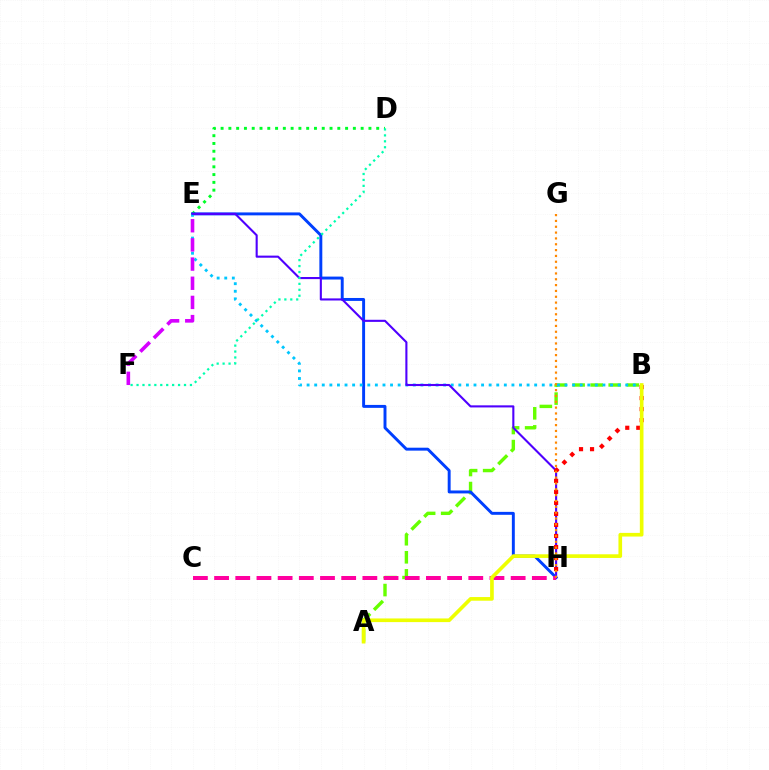{('D', 'E'): [{'color': '#00ff27', 'line_style': 'dotted', 'thickness': 2.11}], ('A', 'B'): [{'color': '#66ff00', 'line_style': 'dashed', 'thickness': 2.45}, {'color': '#eeff00', 'line_style': 'solid', 'thickness': 2.64}], ('E', 'H'): [{'color': '#003fff', 'line_style': 'solid', 'thickness': 2.11}, {'color': '#4f00ff', 'line_style': 'solid', 'thickness': 1.51}], ('B', 'E'): [{'color': '#00c7ff', 'line_style': 'dotted', 'thickness': 2.06}], ('C', 'H'): [{'color': '#ff00a0', 'line_style': 'dashed', 'thickness': 2.88}], ('B', 'H'): [{'color': '#ff0000', 'line_style': 'dotted', 'thickness': 2.99}], ('G', 'H'): [{'color': '#ff8800', 'line_style': 'dotted', 'thickness': 1.59}], ('D', 'F'): [{'color': '#00ffaf', 'line_style': 'dotted', 'thickness': 1.61}], ('E', 'F'): [{'color': '#d600ff', 'line_style': 'dashed', 'thickness': 2.6}]}